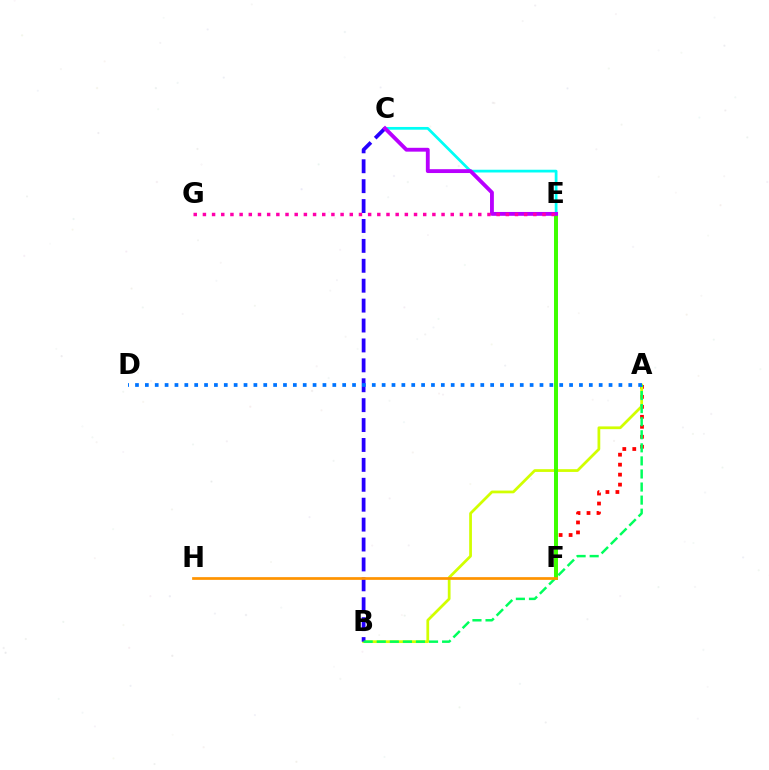{('A', 'F'): [{'color': '#ff0000', 'line_style': 'dotted', 'thickness': 2.71}], ('C', 'E'): [{'color': '#00fff6', 'line_style': 'solid', 'thickness': 1.98}, {'color': '#b900ff', 'line_style': 'solid', 'thickness': 2.77}], ('A', 'B'): [{'color': '#d1ff00', 'line_style': 'solid', 'thickness': 1.98}, {'color': '#00ff5c', 'line_style': 'dashed', 'thickness': 1.78}], ('B', 'C'): [{'color': '#2500ff', 'line_style': 'dashed', 'thickness': 2.7}], ('E', 'F'): [{'color': '#3dff00', 'line_style': 'solid', 'thickness': 2.87}], ('F', 'H'): [{'color': '#ff9400', 'line_style': 'solid', 'thickness': 1.96}], ('E', 'G'): [{'color': '#ff00ac', 'line_style': 'dotted', 'thickness': 2.49}], ('A', 'D'): [{'color': '#0074ff', 'line_style': 'dotted', 'thickness': 2.68}]}